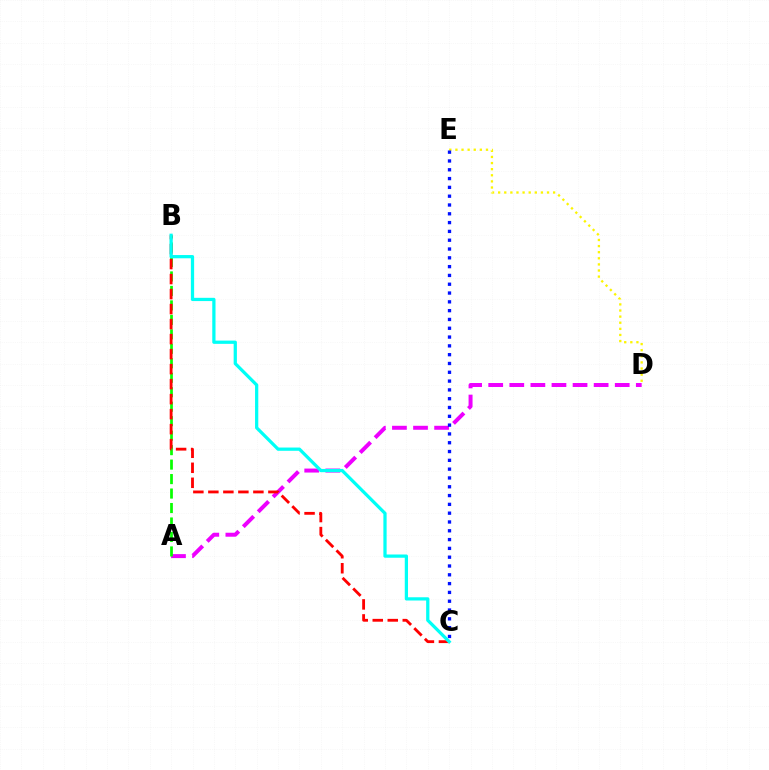{('D', 'E'): [{'color': '#fcf500', 'line_style': 'dotted', 'thickness': 1.66}], ('A', 'D'): [{'color': '#ee00ff', 'line_style': 'dashed', 'thickness': 2.86}], ('A', 'B'): [{'color': '#08ff00', 'line_style': 'dashed', 'thickness': 1.97}], ('C', 'E'): [{'color': '#0010ff', 'line_style': 'dotted', 'thickness': 2.39}], ('B', 'C'): [{'color': '#ff0000', 'line_style': 'dashed', 'thickness': 2.04}, {'color': '#00fff6', 'line_style': 'solid', 'thickness': 2.34}]}